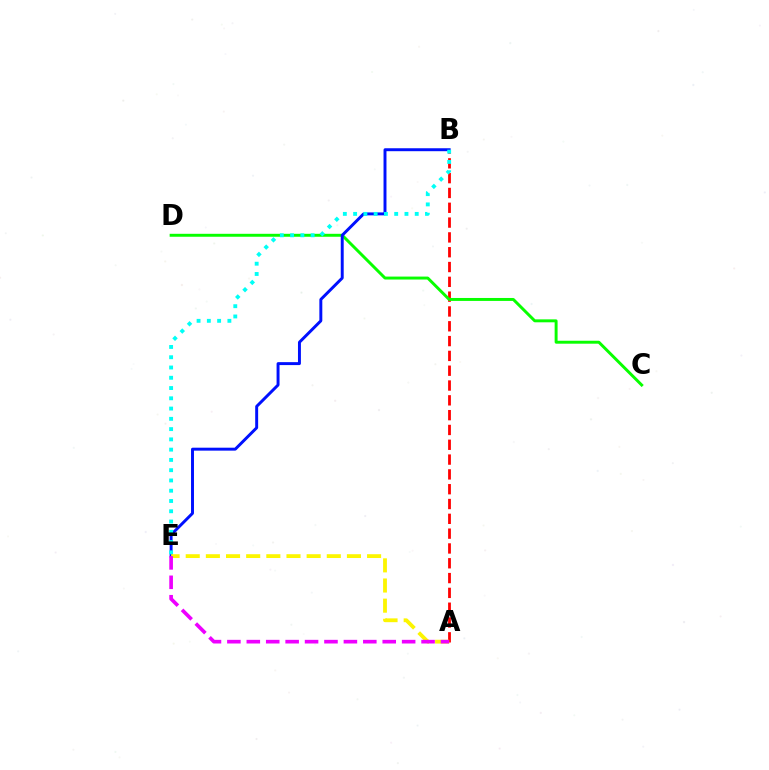{('A', 'B'): [{'color': '#ff0000', 'line_style': 'dashed', 'thickness': 2.01}], ('C', 'D'): [{'color': '#08ff00', 'line_style': 'solid', 'thickness': 2.12}], ('B', 'E'): [{'color': '#0010ff', 'line_style': 'solid', 'thickness': 2.12}, {'color': '#00fff6', 'line_style': 'dotted', 'thickness': 2.79}], ('A', 'E'): [{'color': '#fcf500', 'line_style': 'dashed', 'thickness': 2.74}, {'color': '#ee00ff', 'line_style': 'dashed', 'thickness': 2.64}]}